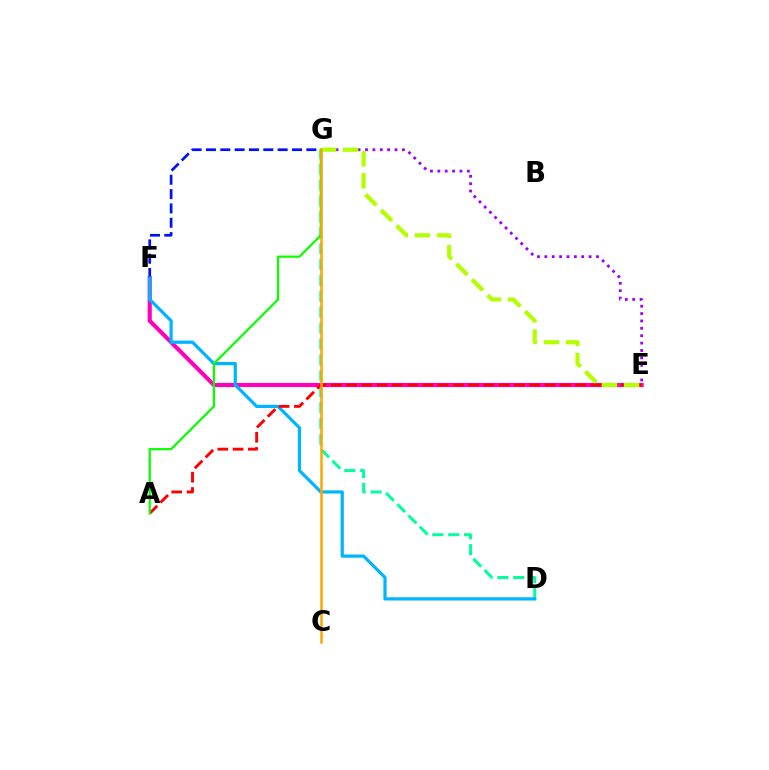{('D', 'G'): [{'color': '#00ff9d', 'line_style': 'dashed', 'thickness': 2.16}], ('E', 'F'): [{'color': '#ff00bd', 'line_style': 'solid', 'thickness': 2.97}], ('F', 'G'): [{'color': '#0010ff', 'line_style': 'dashed', 'thickness': 1.95}], ('D', 'F'): [{'color': '#00b5ff', 'line_style': 'solid', 'thickness': 2.31}], ('E', 'G'): [{'color': '#9b00ff', 'line_style': 'dotted', 'thickness': 2.01}, {'color': '#b3ff00', 'line_style': 'dashed', 'thickness': 3.0}], ('A', 'E'): [{'color': '#ff0000', 'line_style': 'dashed', 'thickness': 2.07}], ('A', 'G'): [{'color': '#08ff00', 'line_style': 'solid', 'thickness': 1.6}], ('C', 'G'): [{'color': '#ffa500', 'line_style': 'solid', 'thickness': 1.8}]}